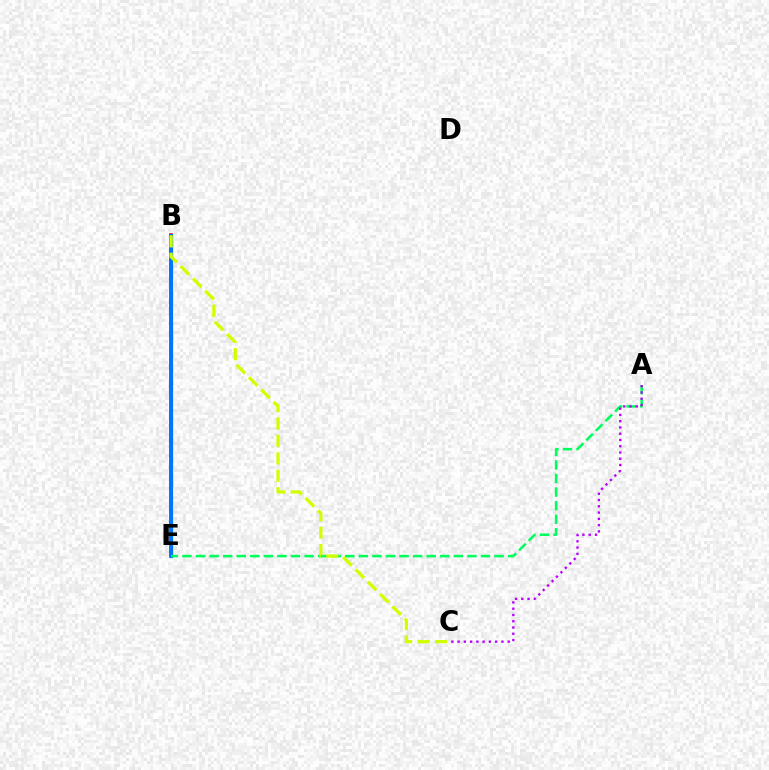{('B', 'E'): [{'color': '#ff0000', 'line_style': 'solid', 'thickness': 2.64}, {'color': '#0074ff', 'line_style': 'solid', 'thickness': 2.32}], ('A', 'E'): [{'color': '#00ff5c', 'line_style': 'dashed', 'thickness': 1.84}], ('B', 'C'): [{'color': '#d1ff00', 'line_style': 'dashed', 'thickness': 2.37}], ('A', 'C'): [{'color': '#b900ff', 'line_style': 'dotted', 'thickness': 1.7}]}